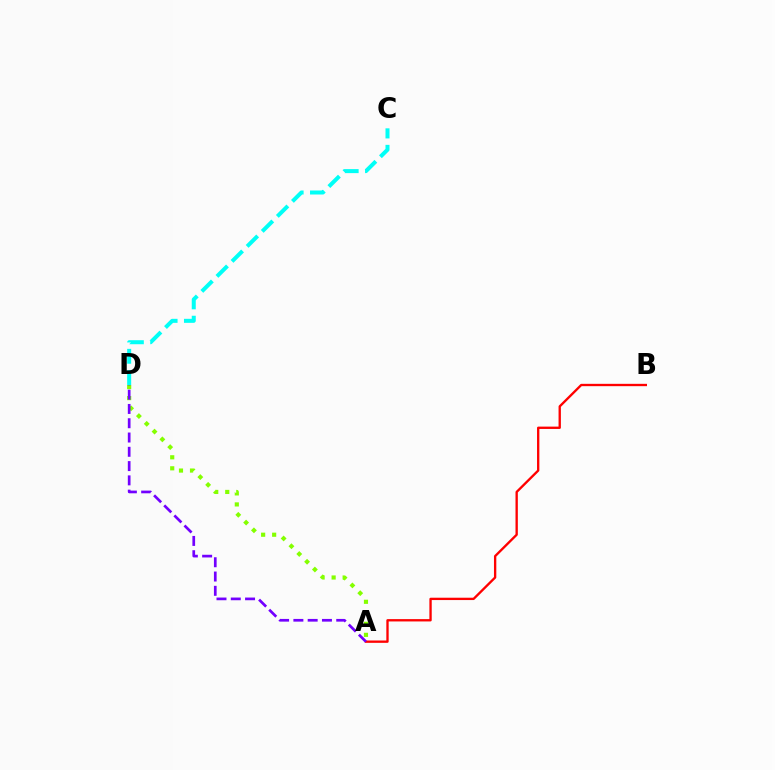{('A', 'B'): [{'color': '#ff0000', 'line_style': 'solid', 'thickness': 1.68}], ('A', 'D'): [{'color': '#84ff00', 'line_style': 'dotted', 'thickness': 2.99}, {'color': '#7200ff', 'line_style': 'dashed', 'thickness': 1.94}], ('C', 'D'): [{'color': '#00fff6', 'line_style': 'dashed', 'thickness': 2.89}]}